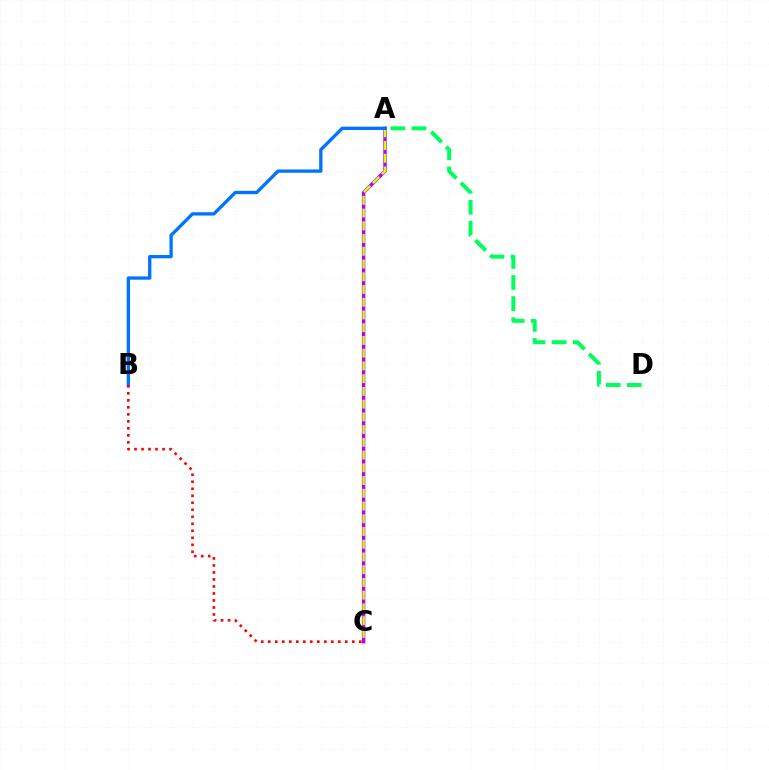{('A', 'C'): [{'color': '#b900ff', 'line_style': 'solid', 'thickness': 2.47}, {'color': '#d1ff00', 'line_style': 'dashed', 'thickness': 1.73}], ('A', 'D'): [{'color': '#00ff5c', 'line_style': 'dashed', 'thickness': 2.87}], ('A', 'B'): [{'color': '#0074ff', 'line_style': 'solid', 'thickness': 2.39}], ('B', 'C'): [{'color': '#ff0000', 'line_style': 'dotted', 'thickness': 1.9}]}